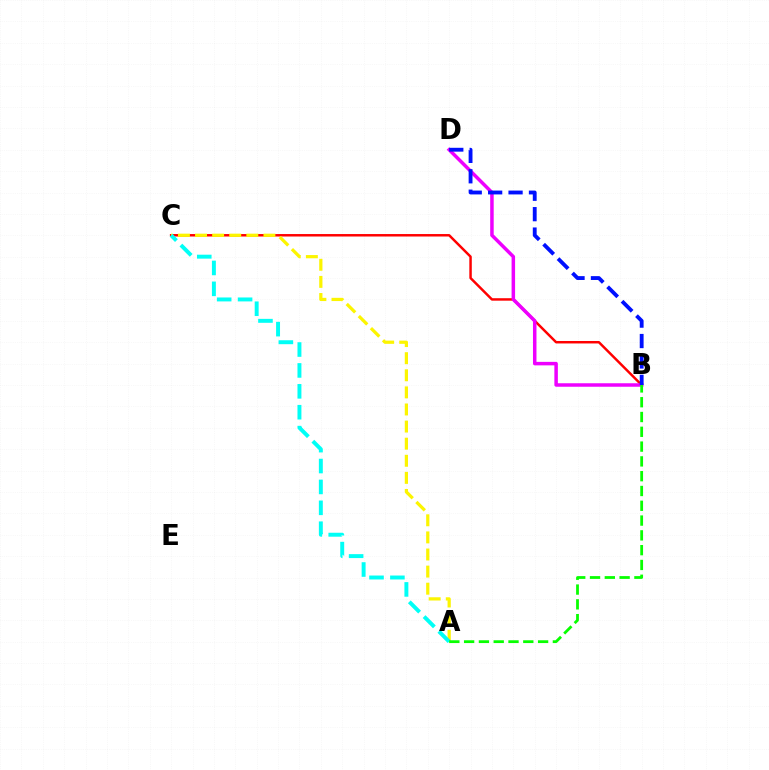{('B', 'C'): [{'color': '#ff0000', 'line_style': 'solid', 'thickness': 1.78}], ('B', 'D'): [{'color': '#ee00ff', 'line_style': 'solid', 'thickness': 2.52}, {'color': '#0010ff', 'line_style': 'dashed', 'thickness': 2.77}], ('A', 'C'): [{'color': '#fcf500', 'line_style': 'dashed', 'thickness': 2.32}, {'color': '#00fff6', 'line_style': 'dashed', 'thickness': 2.84}], ('A', 'B'): [{'color': '#08ff00', 'line_style': 'dashed', 'thickness': 2.01}]}